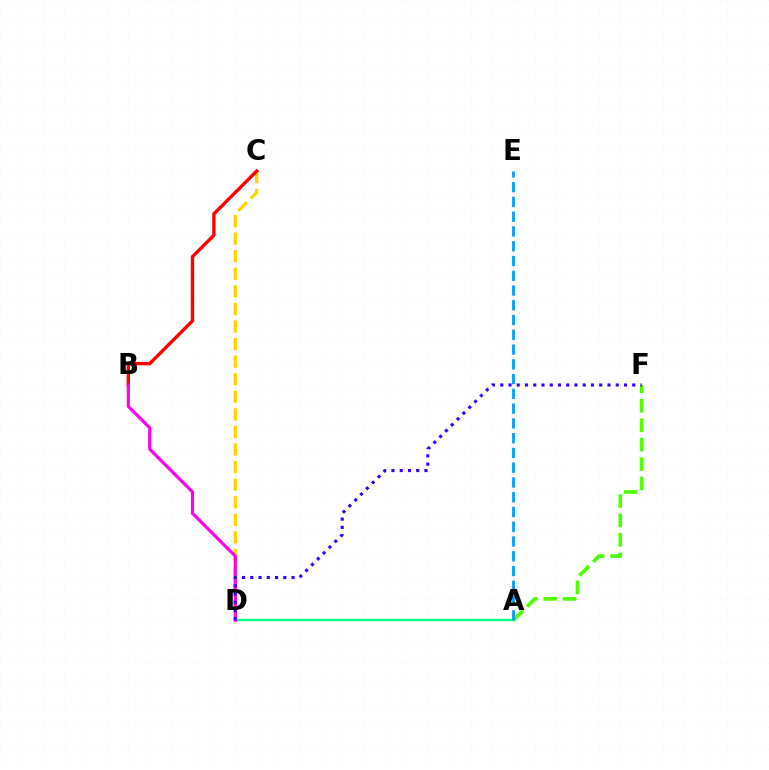{('C', 'D'): [{'color': '#ffd500', 'line_style': 'dashed', 'thickness': 2.39}], ('B', 'C'): [{'color': '#ff0000', 'line_style': 'solid', 'thickness': 2.43}], ('A', 'D'): [{'color': '#00ff86', 'line_style': 'solid', 'thickness': 1.68}], ('B', 'D'): [{'color': '#ff00ed', 'line_style': 'solid', 'thickness': 2.29}], ('A', 'F'): [{'color': '#4fff00', 'line_style': 'dashed', 'thickness': 2.64}], ('A', 'E'): [{'color': '#009eff', 'line_style': 'dashed', 'thickness': 2.01}], ('D', 'F'): [{'color': '#3700ff', 'line_style': 'dotted', 'thickness': 2.24}]}